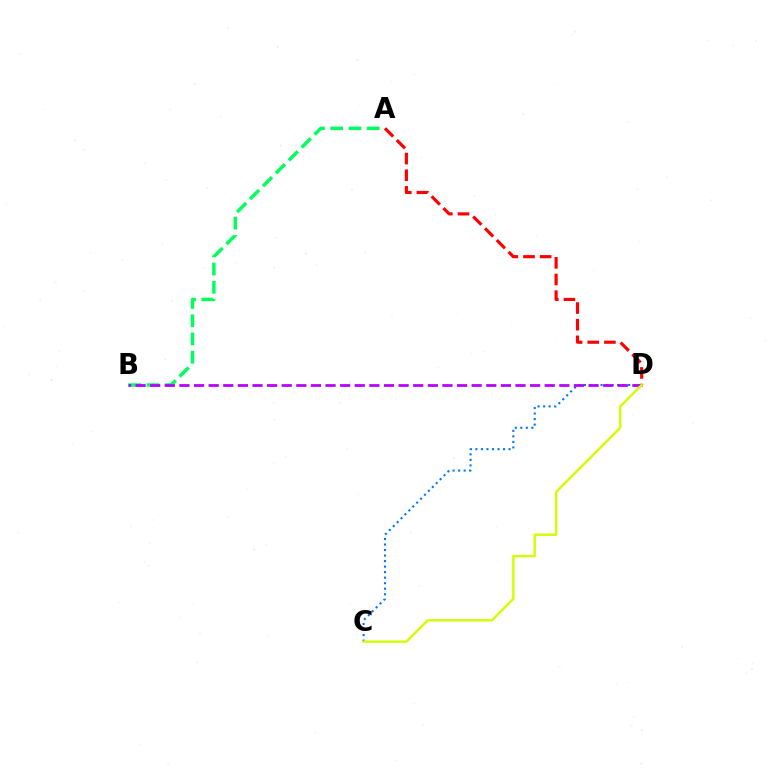{('A', 'B'): [{'color': '#00ff5c', 'line_style': 'dashed', 'thickness': 2.48}], ('C', 'D'): [{'color': '#0074ff', 'line_style': 'dotted', 'thickness': 1.5}, {'color': '#d1ff00', 'line_style': 'solid', 'thickness': 1.72}], ('A', 'D'): [{'color': '#ff0000', 'line_style': 'dashed', 'thickness': 2.26}], ('B', 'D'): [{'color': '#b900ff', 'line_style': 'dashed', 'thickness': 1.98}]}